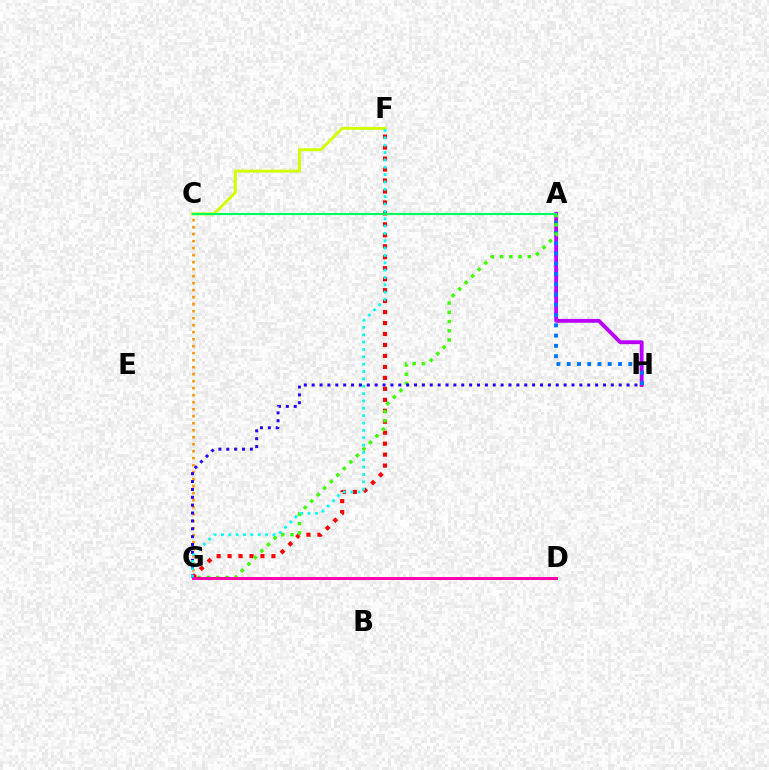{('C', 'G'): [{'color': '#ff9400', 'line_style': 'dotted', 'thickness': 1.9}], ('F', 'G'): [{'color': '#ff0000', 'line_style': 'dotted', 'thickness': 2.98}, {'color': '#00fff6', 'line_style': 'dotted', 'thickness': 2.0}], ('A', 'H'): [{'color': '#b900ff', 'line_style': 'solid', 'thickness': 2.77}, {'color': '#0074ff', 'line_style': 'dotted', 'thickness': 2.79}], ('C', 'F'): [{'color': '#d1ff00', 'line_style': 'solid', 'thickness': 2.13}], ('A', 'G'): [{'color': '#3dff00', 'line_style': 'dotted', 'thickness': 2.51}], ('D', 'G'): [{'color': '#ff00ac', 'line_style': 'solid', 'thickness': 2.14}], ('G', 'H'): [{'color': '#2500ff', 'line_style': 'dotted', 'thickness': 2.14}], ('A', 'C'): [{'color': '#00ff5c', 'line_style': 'solid', 'thickness': 1.56}]}